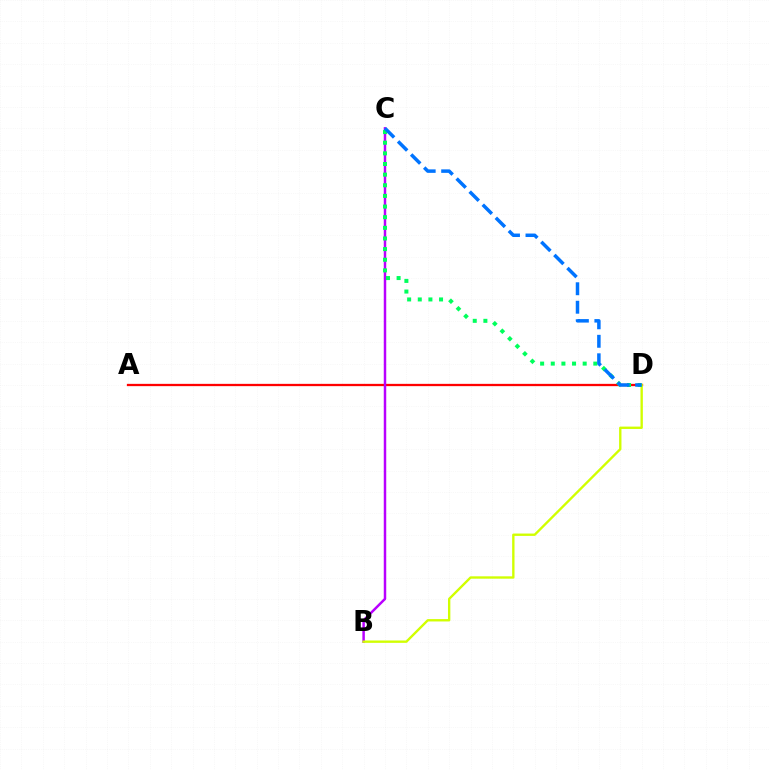{('A', 'D'): [{'color': '#ff0000', 'line_style': 'solid', 'thickness': 1.65}], ('B', 'C'): [{'color': '#b900ff', 'line_style': 'solid', 'thickness': 1.78}], ('B', 'D'): [{'color': '#d1ff00', 'line_style': 'solid', 'thickness': 1.7}], ('C', 'D'): [{'color': '#00ff5c', 'line_style': 'dotted', 'thickness': 2.89}, {'color': '#0074ff', 'line_style': 'dashed', 'thickness': 2.51}]}